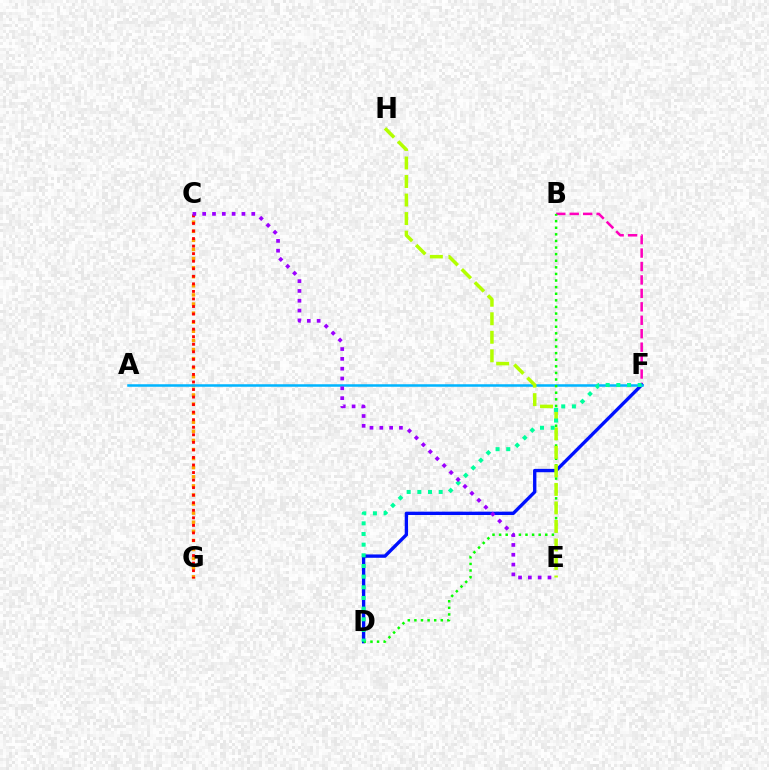{('B', 'F'): [{'color': '#ff00bd', 'line_style': 'dashed', 'thickness': 1.83}], ('C', 'G'): [{'color': '#ffa500', 'line_style': 'dotted', 'thickness': 2.47}, {'color': '#ff0000', 'line_style': 'dotted', 'thickness': 2.05}], ('D', 'F'): [{'color': '#0010ff', 'line_style': 'solid', 'thickness': 2.41}, {'color': '#00ff9d', 'line_style': 'dotted', 'thickness': 2.9}], ('A', 'F'): [{'color': '#00b5ff', 'line_style': 'solid', 'thickness': 1.82}], ('B', 'D'): [{'color': '#08ff00', 'line_style': 'dotted', 'thickness': 1.79}], ('E', 'H'): [{'color': '#b3ff00', 'line_style': 'dashed', 'thickness': 2.52}], ('C', 'E'): [{'color': '#9b00ff', 'line_style': 'dotted', 'thickness': 2.67}]}